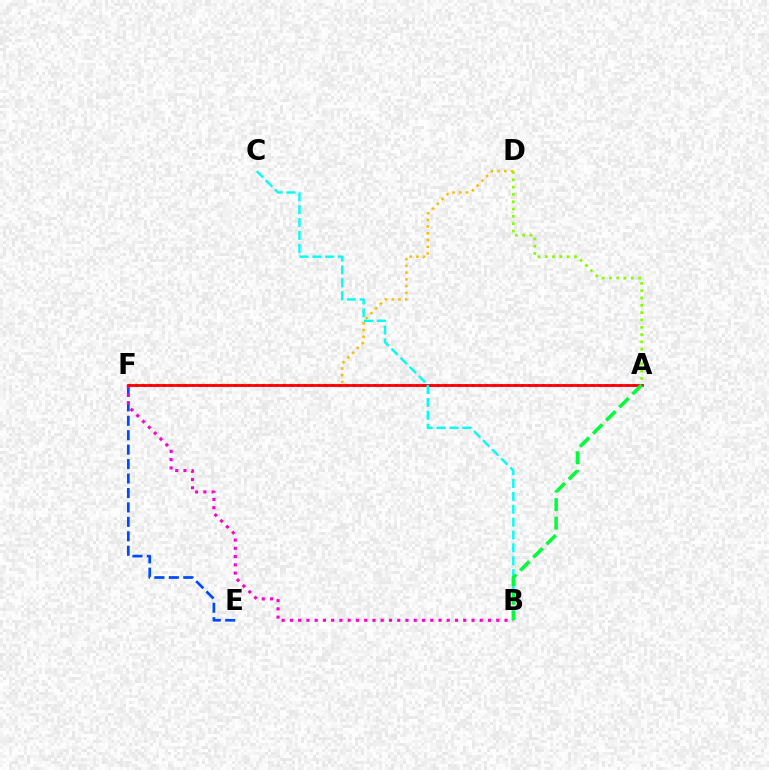{('E', 'F'): [{'color': '#004bff', 'line_style': 'dashed', 'thickness': 1.96}], ('A', 'D'): [{'color': '#84ff00', 'line_style': 'dotted', 'thickness': 1.99}], ('D', 'F'): [{'color': '#ffbd00', 'line_style': 'dotted', 'thickness': 1.83}], ('A', 'F'): [{'color': '#7200ff', 'line_style': 'dotted', 'thickness': 1.9}, {'color': '#ff0000', 'line_style': 'solid', 'thickness': 2.01}], ('B', 'F'): [{'color': '#ff00cf', 'line_style': 'dotted', 'thickness': 2.24}], ('B', 'C'): [{'color': '#00fff6', 'line_style': 'dashed', 'thickness': 1.75}], ('A', 'B'): [{'color': '#00ff39', 'line_style': 'dashed', 'thickness': 2.52}]}